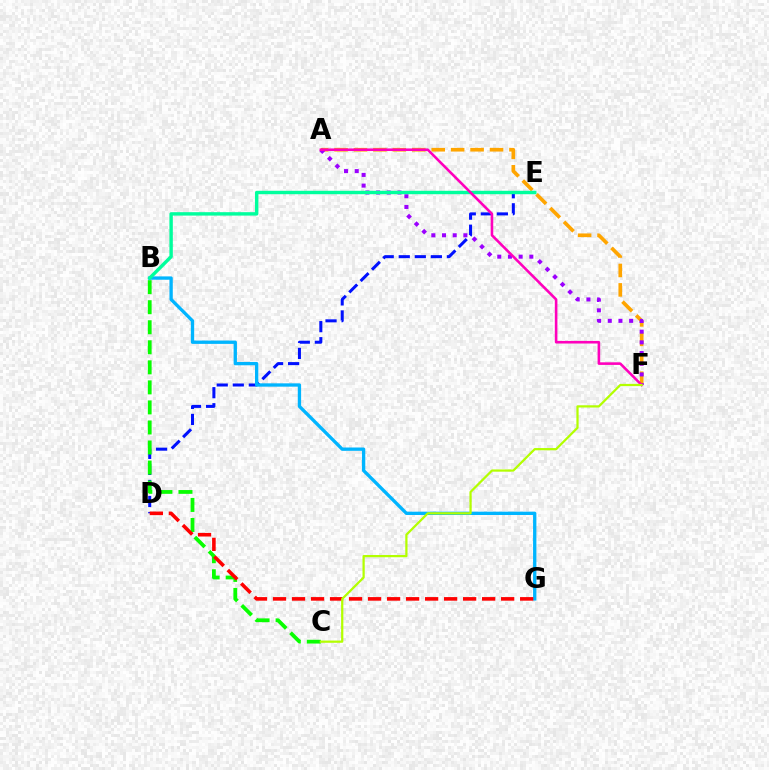{('D', 'E'): [{'color': '#0010ff', 'line_style': 'dashed', 'thickness': 2.18}], ('B', 'G'): [{'color': '#00b5ff', 'line_style': 'solid', 'thickness': 2.39}], ('B', 'C'): [{'color': '#08ff00', 'line_style': 'dashed', 'thickness': 2.72}], ('A', 'F'): [{'color': '#ffa500', 'line_style': 'dashed', 'thickness': 2.64}, {'color': '#9b00ff', 'line_style': 'dotted', 'thickness': 2.9}, {'color': '#ff00bd', 'line_style': 'solid', 'thickness': 1.87}], ('B', 'E'): [{'color': '#00ff9d', 'line_style': 'solid', 'thickness': 2.46}], ('D', 'G'): [{'color': '#ff0000', 'line_style': 'dashed', 'thickness': 2.58}], ('C', 'F'): [{'color': '#b3ff00', 'line_style': 'solid', 'thickness': 1.61}]}